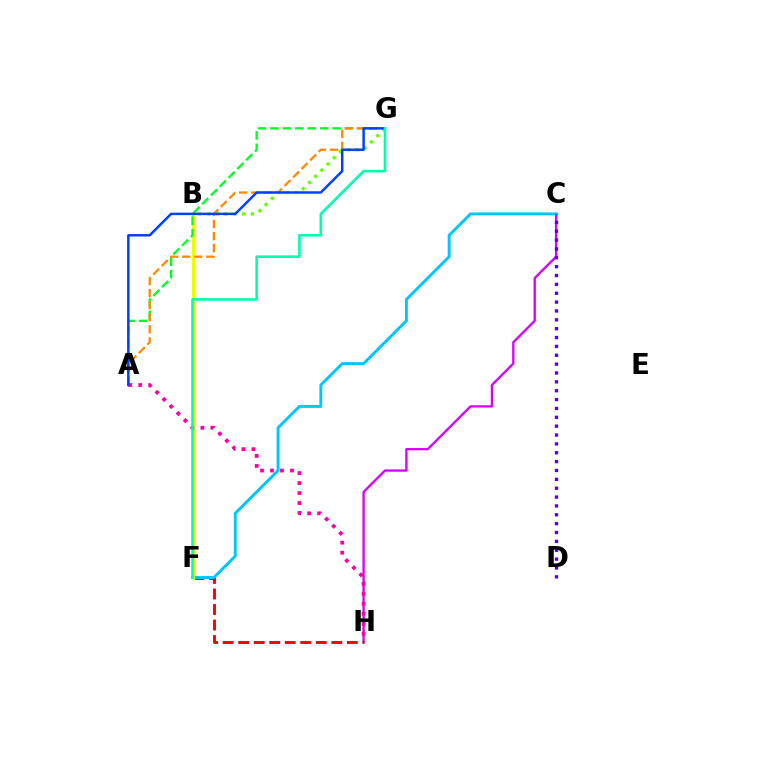{('C', 'H'): [{'color': '#d600ff', 'line_style': 'solid', 'thickness': 1.67}], ('F', 'H'): [{'color': '#ff0000', 'line_style': 'dashed', 'thickness': 2.11}], ('C', 'F'): [{'color': '#00c7ff', 'line_style': 'solid', 'thickness': 2.12}], ('B', 'F'): [{'color': '#eeff00', 'line_style': 'solid', 'thickness': 2.19}], ('C', 'D'): [{'color': '#4f00ff', 'line_style': 'dotted', 'thickness': 2.41}], ('A', 'G'): [{'color': '#00ff27', 'line_style': 'dashed', 'thickness': 1.69}, {'color': '#ff8800', 'line_style': 'dashed', 'thickness': 1.64}, {'color': '#003fff', 'line_style': 'solid', 'thickness': 1.77}], ('B', 'G'): [{'color': '#66ff00', 'line_style': 'dotted', 'thickness': 2.38}], ('A', 'H'): [{'color': '#ff00a0', 'line_style': 'dotted', 'thickness': 2.71}], ('F', 'G'): [{'color': '#00ffaf', 'line_style': 'solid', 'thickness': 1.88}]}